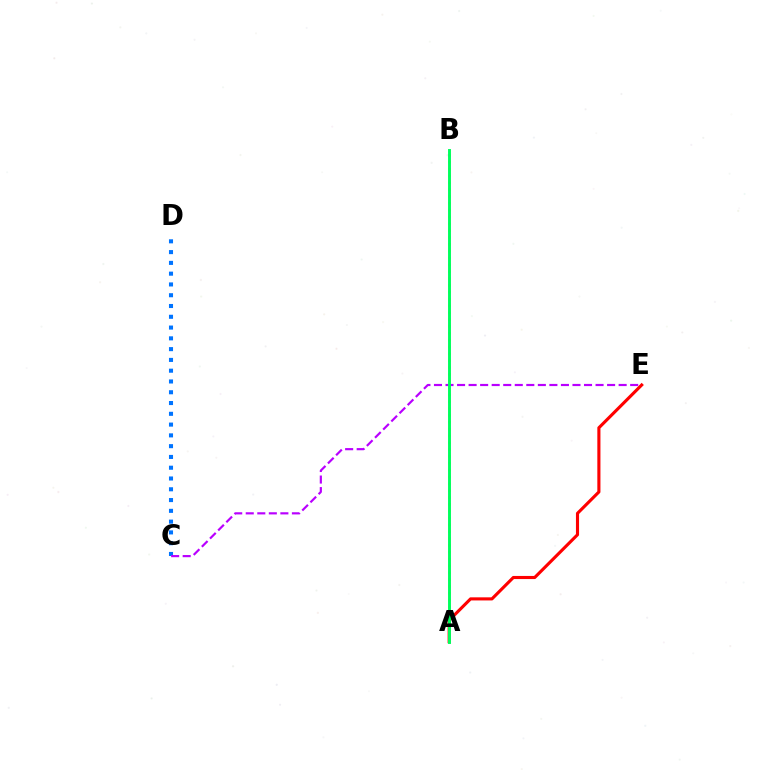{('C', 'D'): [{'color': '#0074ff', 'line_style': 'dotted', 'thickness': 2.93}], ('C', 'E'): [{'color': '#b900ff', 'line_style': 'dashed', 'thickness': 1.57}], ('A', 'B'): [{'color': '#d1ff00', 'line_style': 'dotted', 'thickness': 1.86}, {'color': '#00ff5c', 'line_style': 'solid', 'thickness': 2.11}], ('A', 'E'): [{'color': '#ff0000', 'line_style': 'solid', 'thickness': 2.24}]}